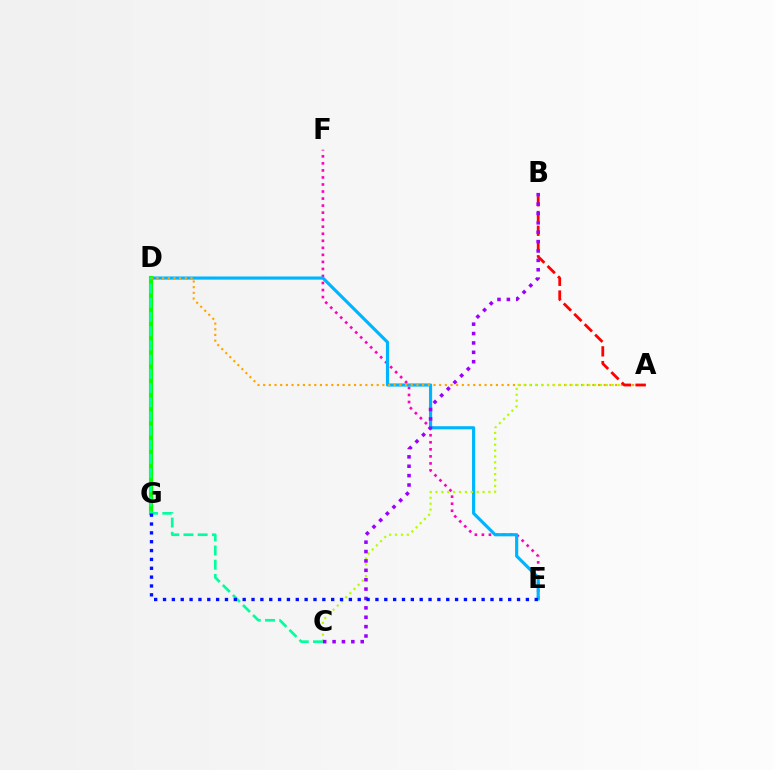{('E', 'F'): [{'color': '#ff00bd', 'line_style': 'dotted', 'thickness': 1.91}], ('D', 'E'): [{'color': '#00b5ff', 'line_style': 'solid', 'thickness': 2.27}], ('D', 'G'): [{'color': '#08ff00', 'line_style': 'solid', 'thickness': 2.95}], ('A', 'D'): [{'color': '#ffa500', 'line_style': 'dotted', 'thickness': 1.54}], ('A', 'C'): [{'color': '#b3ff00', 'line_style': 'dotted', 'thickness': 1.6}], ('A', 'B'): [{'color': '#ff0000', 'line_style': 'dashed', 'thickness': 2.0}], ('C', 'D'): [{'color': '#00ff9d', 'line_style': 'dashed', 'thickness': 1.93}], ('B', 'C'): [{'color': '#9b00ff', 'line_style': 'dotted', 'thickness': 2.55}], ('E', 'G'): [{'color': '#0010ff', 'line_style': 'dotted', 'thickness': 2.4}]}